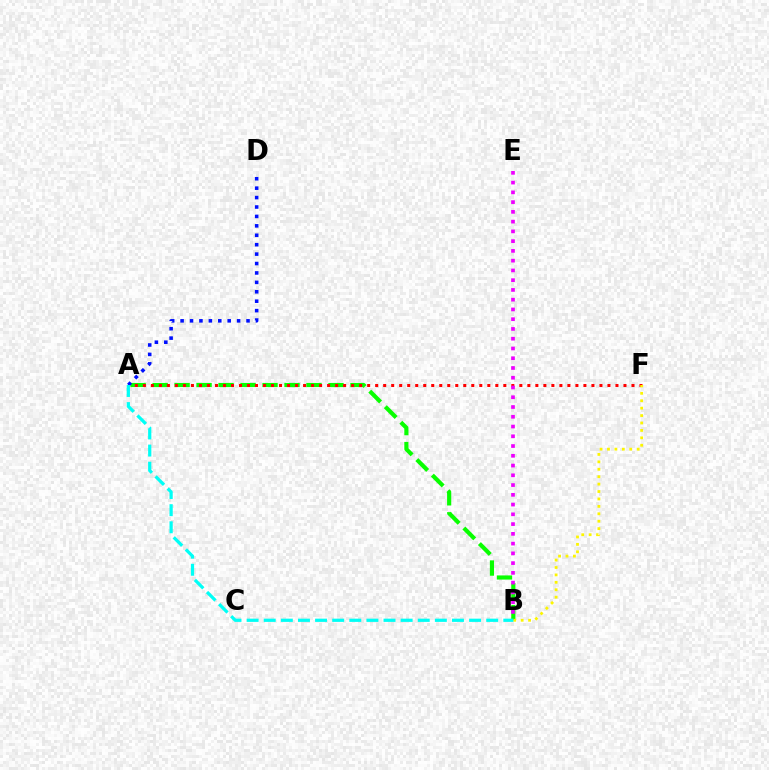{('A', 'B'): [{'color': '#08ff00', 'line_style': 'dashed', 'thickness': 2.99}, {'color': '#00fff6', 'line_style': 'dashed', 'thickness': 2.32}], ('A', 'F'): [{'color': '#ff0000', 'line_style': 'dotted', 'thickness': 2.18}], ('B', 'E'): [{'color': '#ee00ff', 'line_style': 'dotted', 'thickness': 2.65}], ('B', 'F'): [{'color': '#fcf500', 'line_style': 'dotted', 'thickness': 2.02}], ('A', 'D'): [{'color': '#0010ff', 'line_style': 'dotted', 'thickness': 2.56}]}